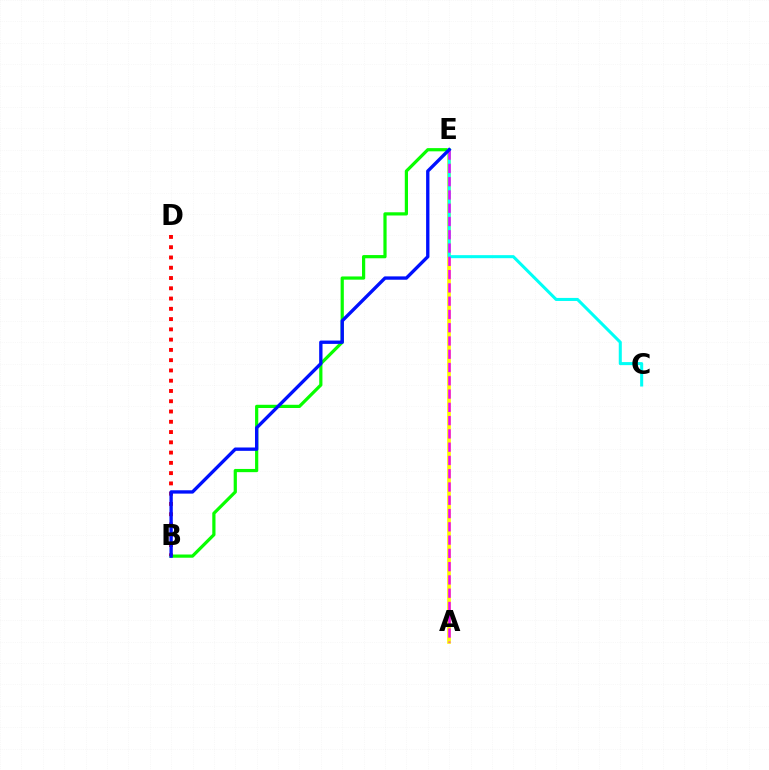{('B', 'E'): [{'color': '#08ff00', 'line_style': 'solid', 'thickness': 2.31}, {'color': '#0010ff', 'line_style': 'solid', 'thickness': 2.41}], ('A', 'E'): [{'color': '#fcf500', 'line_style': 'solid', 'thickness': 2.64}, {'color': '#ee00ff', 'line_style': 'dashed', 'thickness': 1.8}], ('C', 'E'): [{'color': '#00fff6', 'line_style': 'solid', 'thickness': 2.19}], ('B', 'D'): [{'color': '#ff0000', 'line_style': 'dotted', 'thickness': 2.79}]}